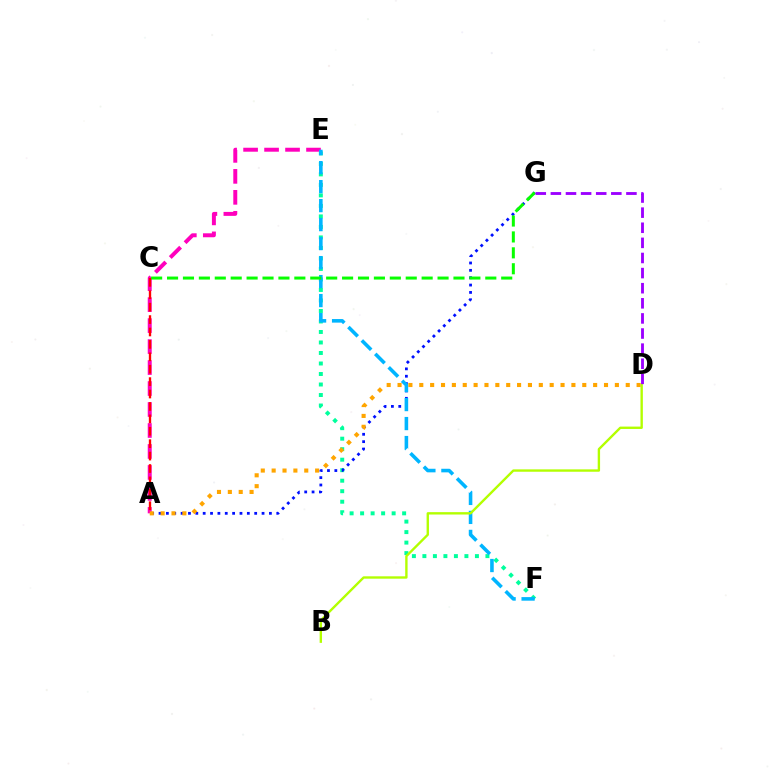{('A', 'E'): [{'color': '#ff00bd', 'line_style': 'dashed', 'thickness': 2.85}], ('E', 'F'): [{'color': '#00ff9d', 'line_style': 'dotted', 'thickness': 2.85}, {'color': '#00b5ff', 'line_style': 'dashed', 'thickness': 2.58}], ('A', 'G'): [{'color': '#0010ff', 'line_style': 'dotted', 'thickness': 2.0}], ('A', 'D'): [{'color': '#ffa500', 'line_style': 'dotted', 'thickness': 2.95}], ('C', 'G'): [{'color': '#08ff00', 'line_style': 'dashed', 'thickness': 2.16}], ('A', 'C'): [{'color': '#ff0000', 'line_style': 'dashed', 'thickness': 1.69}], ('B', 'D'): [{'color': '#b3ff00', 'line_style': 'solid', 'thickness': 1.71}], ('D', 'G'): [{'color': '#9b00ff', 'line_style': 'dashed', 'thickness': 2.05}]}